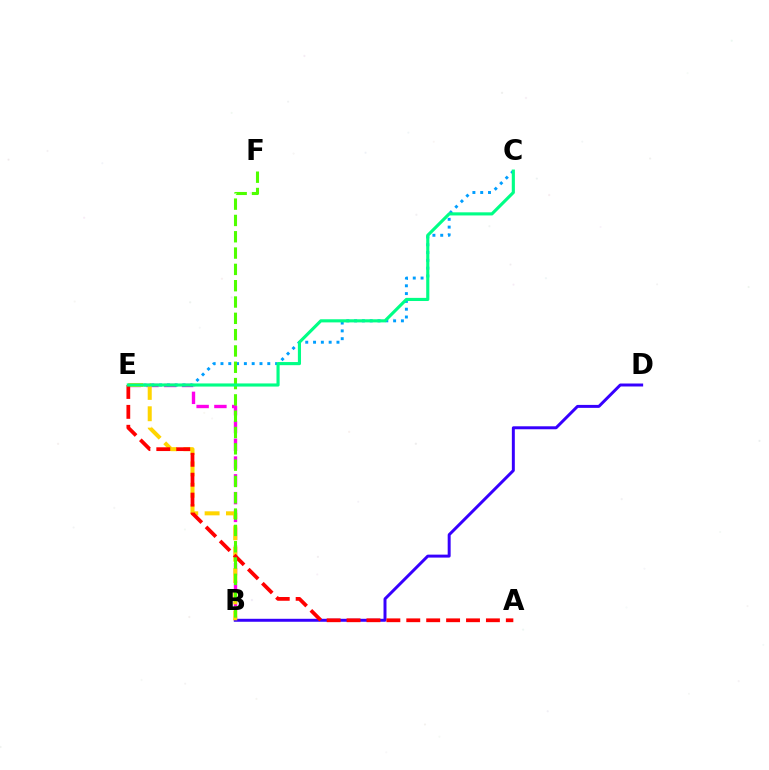{('B', 'E'): [{'color': '#ff00ed', 'line_style': 'dashed', 'thickness': 2.42}, {'color': '#ffd500', 'line_style': 'dashed', 'thickness': 2.9}], ('C', 'E'): [{'color': '#009eff', 'line_style': 'dotted', 'thickness': 2.12}, {'color': '#00ff86', 'line_style': 'solid', 'thickness': 2.25}], ('B', 'D'): [{'color': '#3700ff', 'line_style': 'solid', 'thickness': 2.14}], ('A', 'E'): [{'color': '#ff0000', 'line_style': 'dashed', 'thickness': 2.71}], ('B', 'F'): [{'color': '#4fff00', 'line_style': 'dashed', 'thickness': 2.22}]}